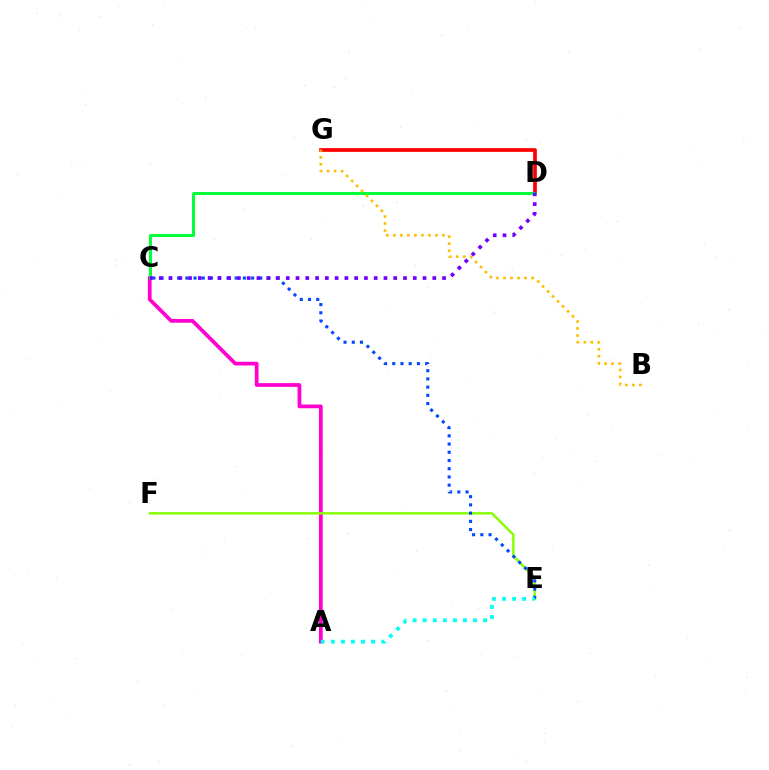{('D', 'G'): [{'color': '#ff0000', 'line_style': 'solid', 'thickness': 2.67}], ('A', 'C'): [{'color': '#ff00cf', 'line_style': 'solid', 'thickness': 2.69}], ('E', 'F'): [{'color': '#84ff00', 'line_style': 'solid', 'thickness': 1.71}], ('C', 'D'): [{'color': '#00ff39', 'line_style': 'solid', 'thickness': 2.13}, {'color': '#7200ff', 'line_style': 'dotted', 'thickness': 2.65}], ('C', 'E'): [{'color': '#004bff', 'line_style': 'dotted', 'thickness': 2.23}], ('A', 'E'): [{'color': '#00fff6', 'line_style': 'dotted', 'thickness': 2.74}], ('B', 'G'): [{'color': '#ffbd00', 'line_style': 'dotted', 'thickness': 1.91}]}